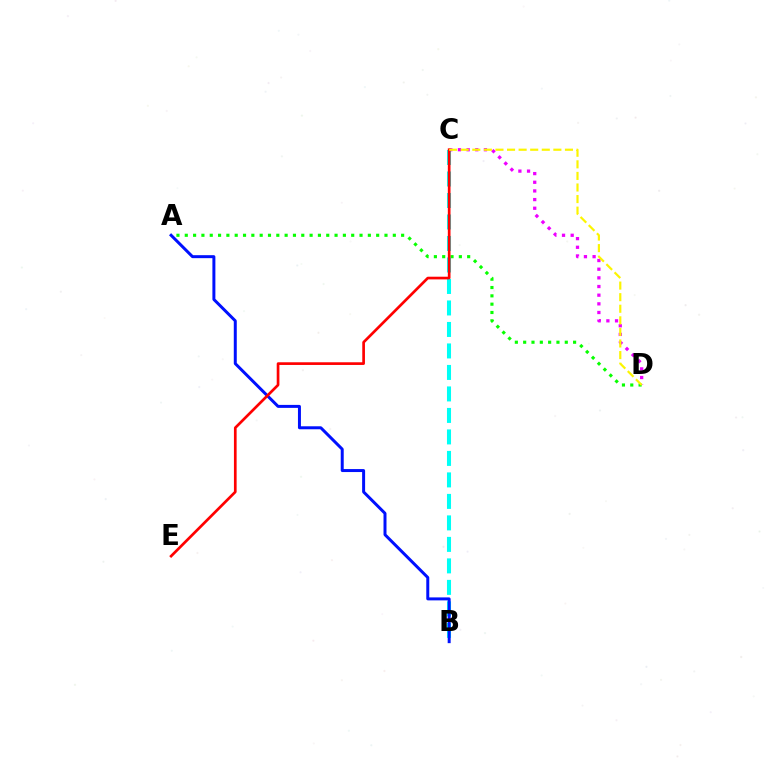{('A', 'D'): [{'color': '#08ff00', 'line_style': 'dotted', 'thickness': 2.26}], ('B', 'C'): [{'color': '#00fff6', 'line_style': 'dashed', 'thickness': 2.92}], ('C', 'D'): [{'color': '#ee00ff', 'line_style': 'dotted', 'thickness': 2.35}, {'color': '#fcf500', 'line_style': 'dashed', 'thickness': 1.57}], ('A', 'B'): [{'color': '#0010ff', 'line_style': 'solid', 'thickness': 2.15}], ('C', 'E'): [{'color': '#ff0000', 'line_style': 'solid', 'thickness': 1.93}]}